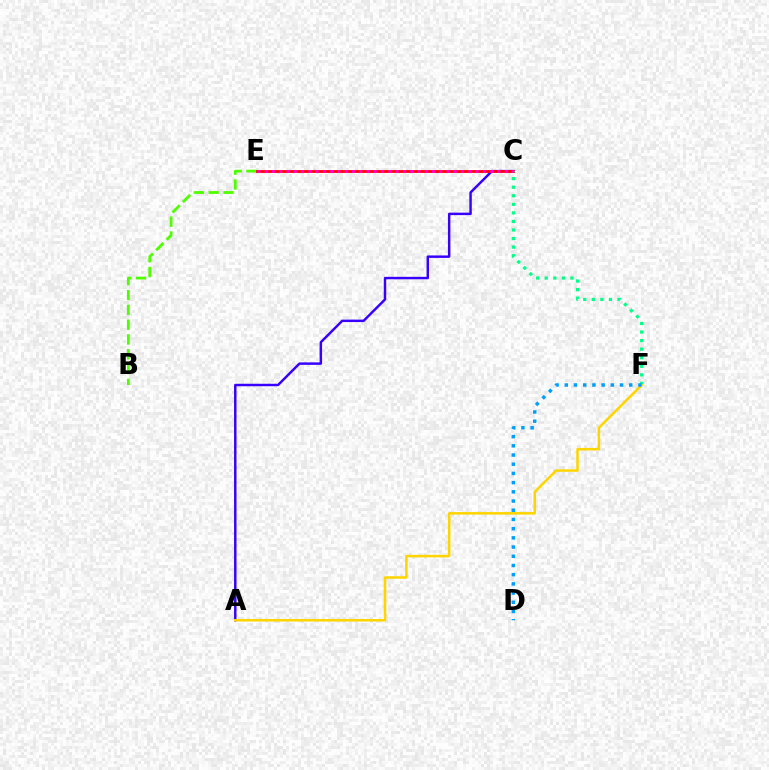{('B', 'E'): [{'color': '#4fff00', 'line_style': 'dashed', 'thickness': 2.01}], ('A', 'C'): [{'color': '#3700ff', 'line_style': 'solid', 'thickness': 1.77}], ('C', 'E'): [{'color': '#ff0000', 'line_style': 'solid', 'thickness': 2.01}, {'color': '#ff00ed', 'line_style': 'dotted', 'thickness': 1.98}], ('C', 'F'): [{'color': '#00ff86', 'line_style': 'dotted', 'thickness': 2.32}], ('A', 'F'): [{'color': '#ffd500', 'line_style': 'solid', 'thickness': 1.81}], ('D', 'F'): [{'color': '#009eff', 'line_style': 'dotted', 'thickness': 2.5}]}